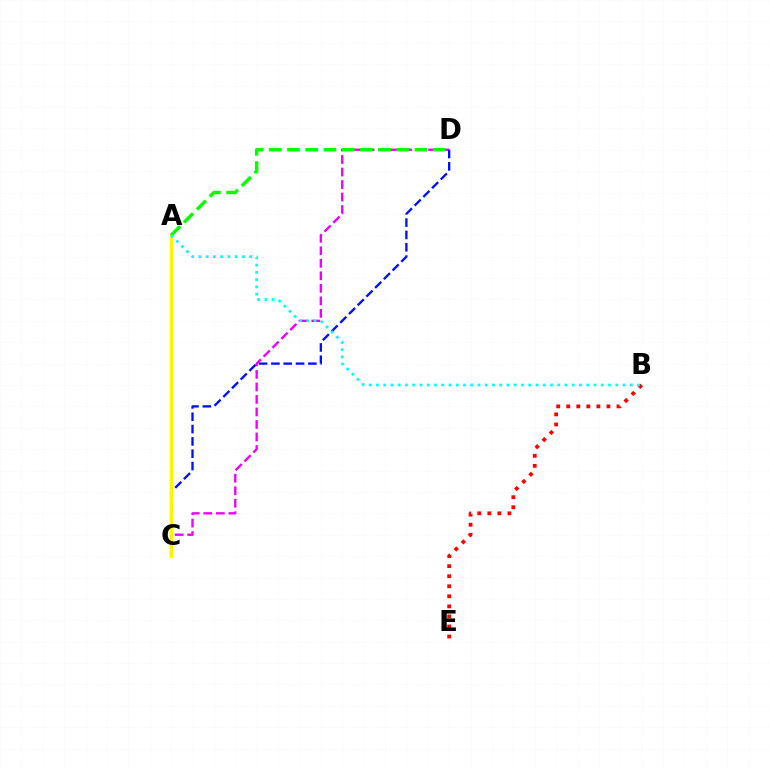{('C', 'D'): [{'color': '#ee00ff', 'line_style': 'dashed', 'thickness': 1.7}, {'color': '#0010ff', 'line_style': 'dashed', 'thickness': 1.67}], ('A', 'C'): [{'color': '#fcf500', 'line_style': 'solid', 'thickness': 2.3}], ('A', 'D'): [{'color': '#08ff00', 'line_style': 'dashed', 'thickness': 2.48}], ('B', 'E'): [{'color': '#ff0000', 'line_style': 'dotted', 'thickness': 2.73}], ('A', 'B'): [{'color': '#00fff6', 'line_style': 'dotted', 'thickness': 1.97}]}